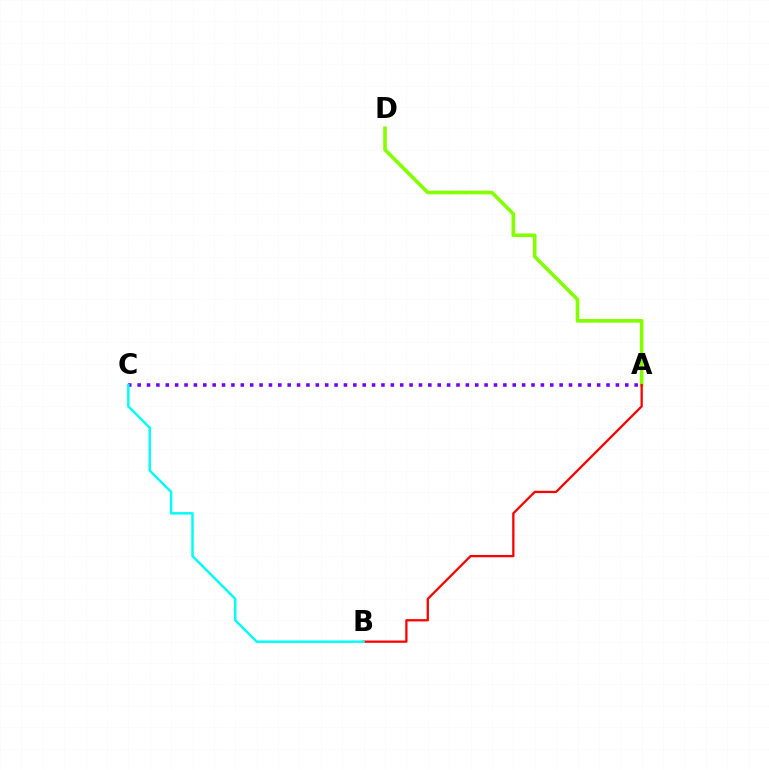{('A', 'D'): [{'color': '#84ff00', 'line_style': 'solid', 'thickness': 2.61}], ('A', 'B'): [{'color': '#ff0000', 'line_style': 'solid', 'thickness': 1.65}], ('A', 'C'): [{'color': '#7200ff', 'line_style': 'dotted', 'thickness': 2.55}], ('B', 'C'): [{'color': '#00fff6', 'line_style': 'solid', 'thickness': 1.78}]}